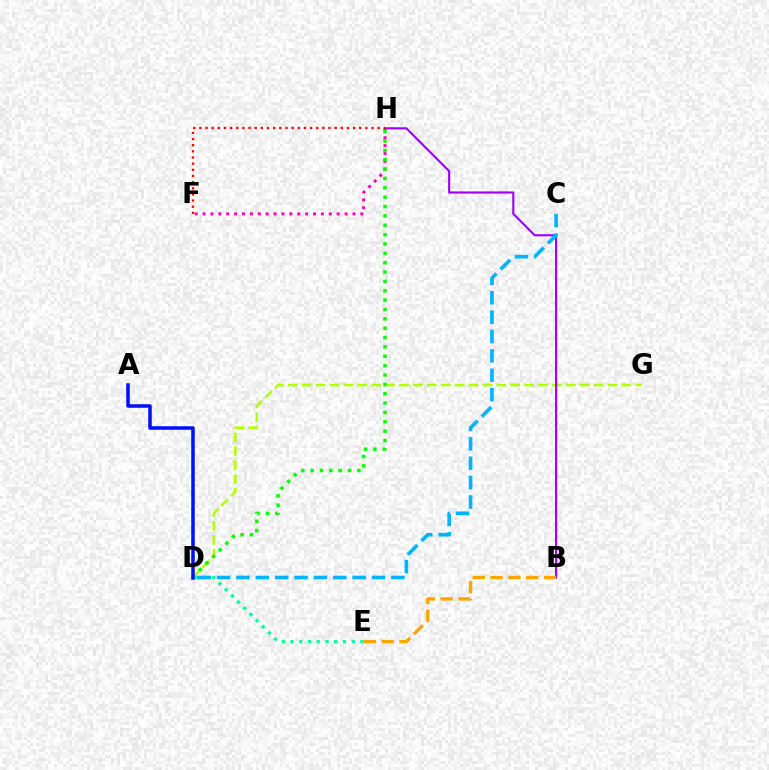{('F', 'H'): [{'color': '#ff00bd', 'line_style': 'dotted', 'thickness': 2.14}, {'color': '#ff0000', 'line_style': 'dotted', 'thickness': 1.67}], ('D', 'G'): [{'color': '#b3ff00', 'line_style': 'dashed', 'thickness': 1.89}], ('B', 'H'): [{'color': '#9b00ff', 'line_style': 'solid', 'thickness': 1.55}], ('D', 'E'): [{'color': '#00ff9d', 'line_style': 'dotted', 'thickness': 2.38}], ('D', 'H'): [{'color': '#08ff00', 'line_style': 'dotted', 'thickness': 2.54}], ('B', 'E'): [{'color': '#ffa500', 'line_style': 'dashed', 'thickness': 2.42}], ('C', 'D'): [{'color': '#00b5ff', 'line_style': 'dashed', 'thickness': 2.63}], ('A', 'D'): [{'color': '#0010ff', 'line_style': 'solid', 'thickness': 2.53}]}